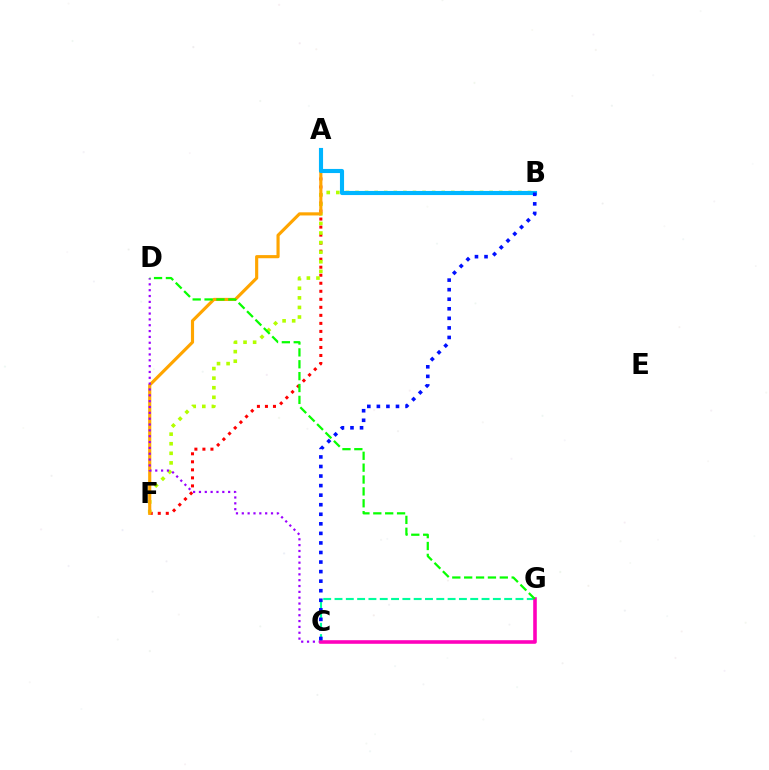{('C', 'G'): [{'color': '#00ff9d', 'line_style': 'dashed', 'thickness': 1.54}, {'color': '#ff00bd', 'line_style': 'solid', 'thickness': 2.58}], ('A', 'F'): [{'color': '#ff0000', 'line_style': 'dotted', 'thickness': 2.18}, {'color': '#ffa500', 'line_style': 'solid', 'thickness': 2.26}], ('B', 'F'): [{'color': '#b3ff00', 'line_style': 'dotted', 'thickness': 2.6}], ('C', 'D'): [{'color': '#9b00ff', 'line_style': 'dotted', 'thickness': 1.59}], ('A', 'B'): [{'color': '#00b5ff', 'line_style': 'solid', 'thickness': 2.96}], ('B', 'C'): [{'color': '#0010ff', 'line_style': 'dotted', 'thickness': 2.6}], ('D', 'G'): [{'color': '#08ff00', 'line_style': 'dashed', 'thickness': 1.61}]}